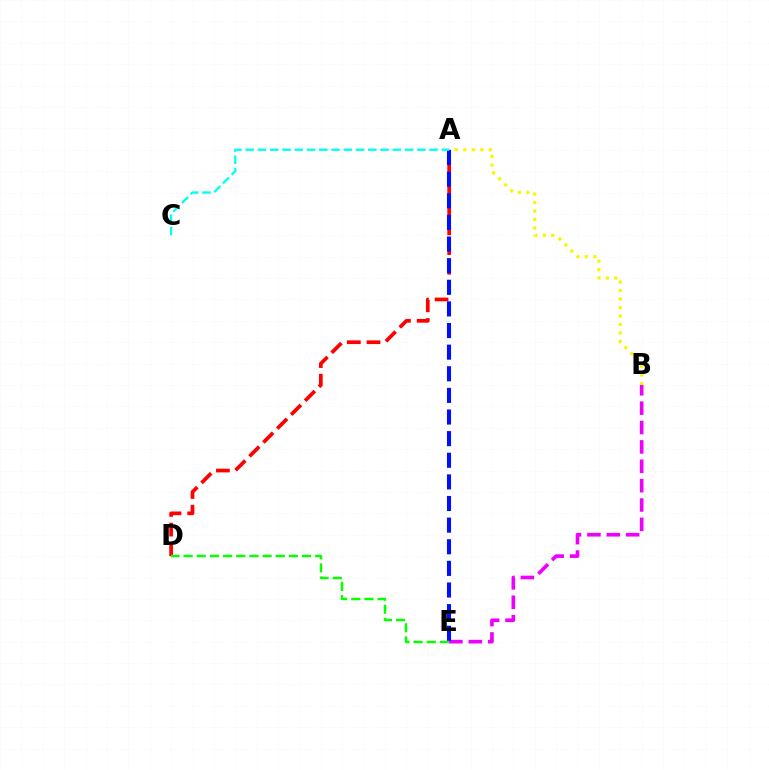{('A', 'D'): [{'color': '#ff0000', 'line_style': 'dashed', 'thickness': 2.67}], ('B', 'E'): [{'color': '#ee00ff', 'line_style': 'dashed', 'thickness': 2.63}], ('A', 'B'): [{'color': '#fcf500', 'line_style': 'dotted', 'thickness': 2.3}], ('D', 'E'): [{'color': '#08ff00', 'line_style': 'dashed', 'thickness': 1.79}], ('A', 'E'): [{'color': '#0010ff', 'line_style': 'dashed', 'thickness': 2.94}], ('A', 'C'): [{'color': '#00fff6', 'line_style': 'dashed', 'thickness': 1.67}]}